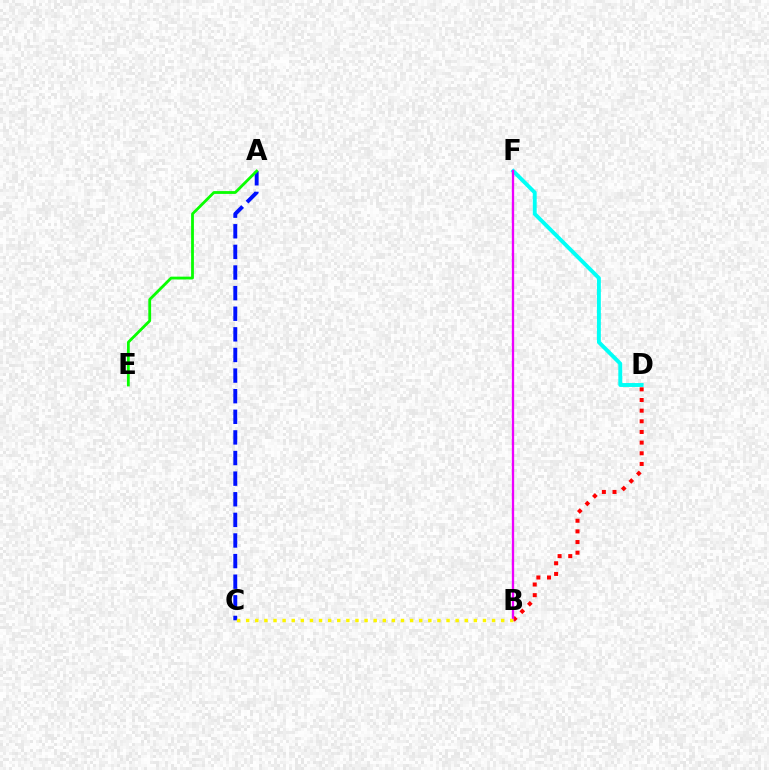{('A', 'C'): [{'color': '#0010ff', 'line_style': 'dashed', 'thickness': 2.8}], ('A', 'E'): [{'color': '#08ff00', 'line_style': 'solid', 'thickness': 2.02}], ('D', 'F'): [{'color': '#00fff6', 'line_style': 'solid', 'thickness': 2.81}], ('B', 'D'): [{'color': '#ff0000', 'line_style': 'dotted', 'thickness': 2.9}], ('B', 'F'): [{'color': '#ee00ff', 'line_style': 'solid', 'thickness': 1.66}], ('B', 'C'): [{'color': '#fcf500', 'line_style': 'dotted', 'thickness': 2.47}]}